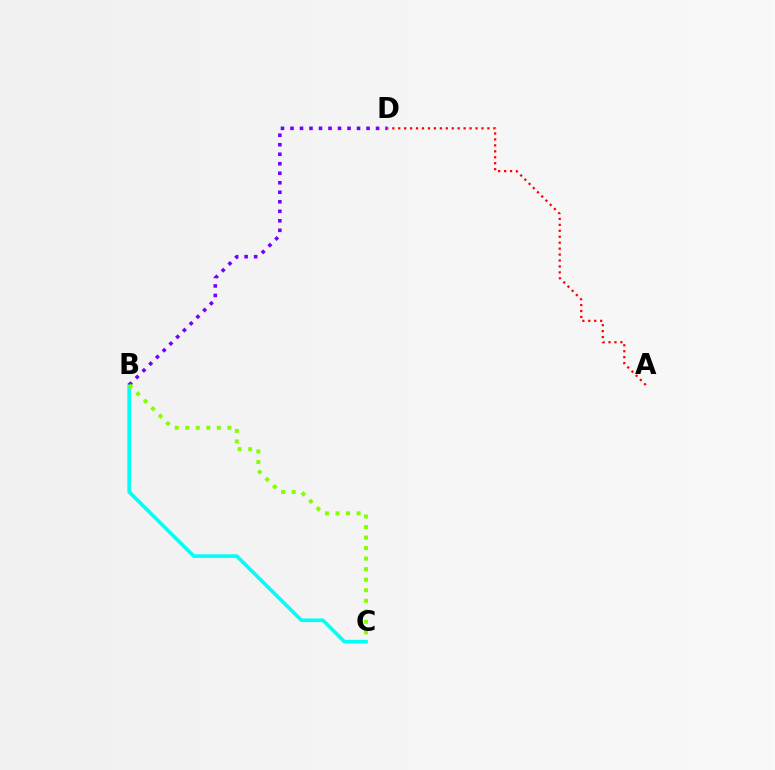{('B', 'C'): [{'color': '#00fff6', 'line_style': 'solid', 'thickness': 2.62}, {'color': '#84ff00', 'line_style': 'dotted', 'thickness': 2.86}], ('A', 'D'): [{'color': '#ff0000', 'line_style': 'dotted', 'thickness': 1.62}], ('B', 'D'): [{'color': '#7200ff', 'line_style': 'dotted', 'thickness': 2.58}]}